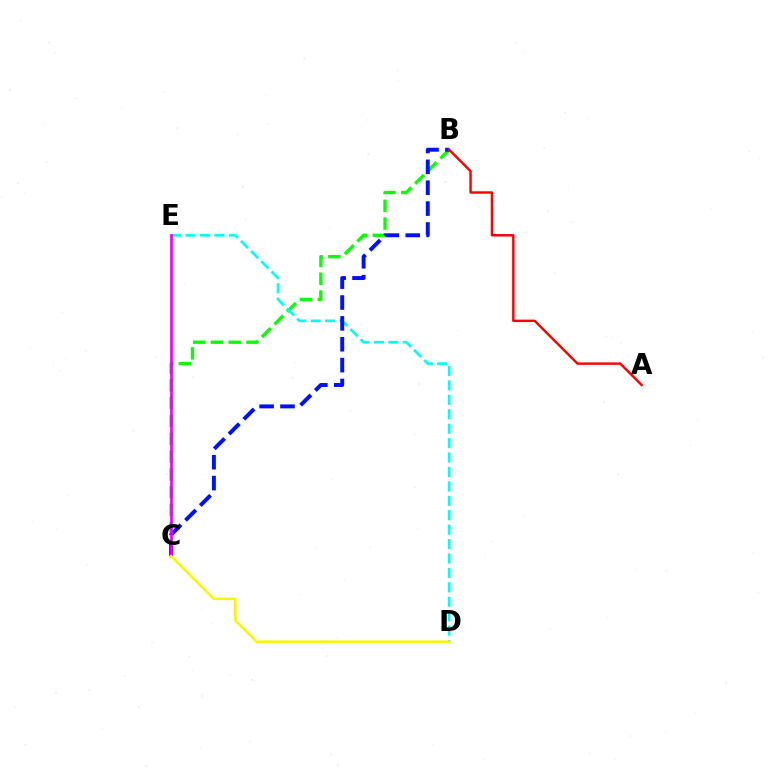{('B', 'C'): [{'color': '#08ff00', 'line_style': 'dashed', 'thickness': 2.42}, {'color': '#0010ff', 'line_style': 'dashed', 'thickness': 2.84}], ('D', 'E'): [{'color': '#00fff6', 'line_style': 'dashed', 'thickness': 1.96}], ('A', 'B'): [{'color': '#ff0000', 'line_style': 'solid', 'thickness': 1.76}], ('C', 'E'): [{'color': '#ee00ff', 'line_style': 'solid', 'thickness': 1.92}], ('C', 'D'): [{'color': '#fcf500', 'line_style': 'solid', 'thickness': 1.83}]}